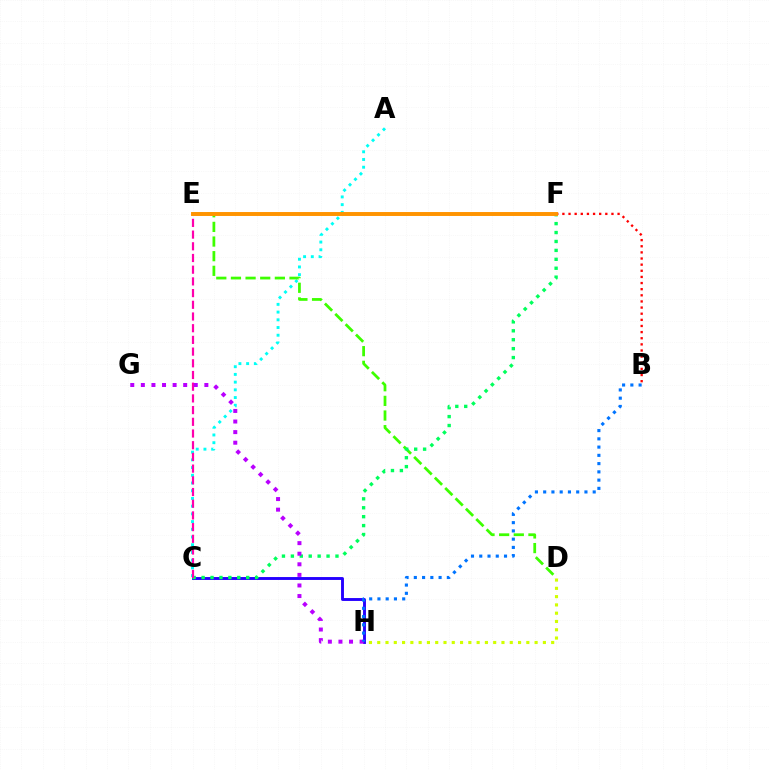{('A', 'C'): [{'color': '#00fff6', 'line_style': 'dotted', 'thickness': 2.1}], ('C', 'H'): [{'color': '#2500ff', 'line_style': 'solid', 'thickness': 2.08}], ('D', 'E'): [{'color': '#3dff00', 'line_style': 'dashed', 'thickness': 1.99}], ('C', 'F'): [{'color': '#00ff5c', 'line_style': 'dotted', 'thickness': 2.42}], ('C', 'E'): [{'color': '#ff00ac', 'line_style': 'dashed', 'thickness': 1.59}], ('D', 'H'): [{'color': '#d1ff00', 'line_style': 'dotted', 'thickness': 2.25}], ('G', 'H'): [{'color': '#b900ff', 'line_style': 'dotted', 'thickness': 2.88}], ('B', 'F'): [{'color': '#ff0000', 'line_style': 'dotted', 'thickness': 1.67}], ('E', 'F'): [{'color': '#ff9400', 'line_style': 'solid', 'thickness': 2.83}], ('B', 'H'): [{'color': '#0074ff', 'line_style': 'dotted', 'thickness': 2.24}]}